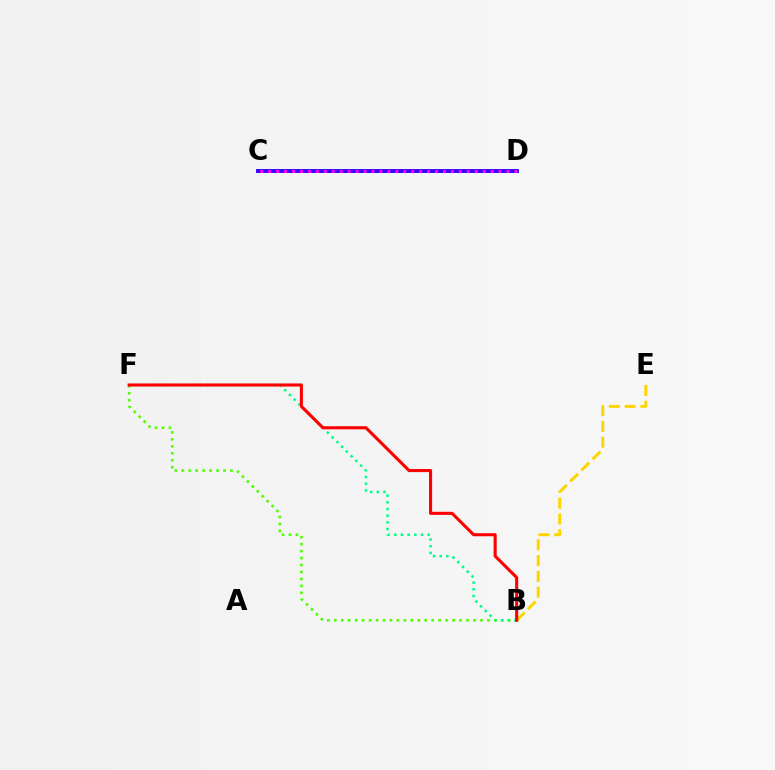{('B', 'E'): [{'color': '#ffd500', 'line_style': 'dashed', 'thickness': 2.14}], ('B', 'F'): [{'color': '#4fff00', 'line_style': 'dotted', 'thickness': 1.89}, {'color': '#00ff86', 'line_style': 'dotted', 'thickness': 1.82}, {'color': '#ff0000', 'line_style': 'solid', 'thickness': 2.22}], ('C', 'D'): [{'color': '#009eff', 'line_style': 'solid', 'thickness': 1.89}, {'color': '#3700ff', 'line_style': 'solid', 'thickness': 2.79}, {'color': '#ff00ed', 'line_style': 'dotted', 'thickness': 2.16}]}